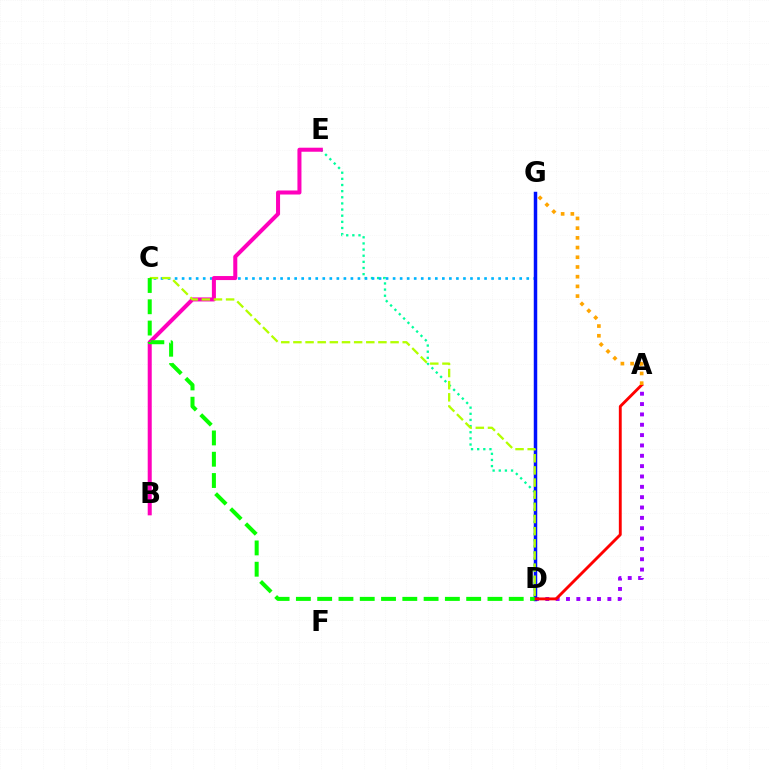{('D', 'E'): [{'color': '#00ff9d', 'line_style': 'dotted', 'thickness': 1.67}], ('A', 'D'): [{'color': '#9b00ff', 'line_style': 'dotted', 'thickness': 2.81}, {'color': '#ff0000', 'line_style': 'solid', 'thickness': 2.07}], ('C', 'G'): [{'color': '#00b5ff', 'line_style': 'dotted', 'thickness': 1.91}], ('D', 'G'): [{'color': '#0010ff', 'line_style': 'solid', 'thickness': 2.5}], ('B', 'E'): [{'color': '#ff00bd', 'line_style': 'solid', 'thickness': 2.9}], ('C', 'D'): [{'color': '#b3ff00', 'line_style': 'dashed', 'thickness': 1.65}, {'color': '#08ff00', 'line_style': 'dashed', 'thickness': 2.89}], ('A', 'G'): [{'color': '#ffa500', 'line_style': 'dotted', 'thickness': 2.64}]}